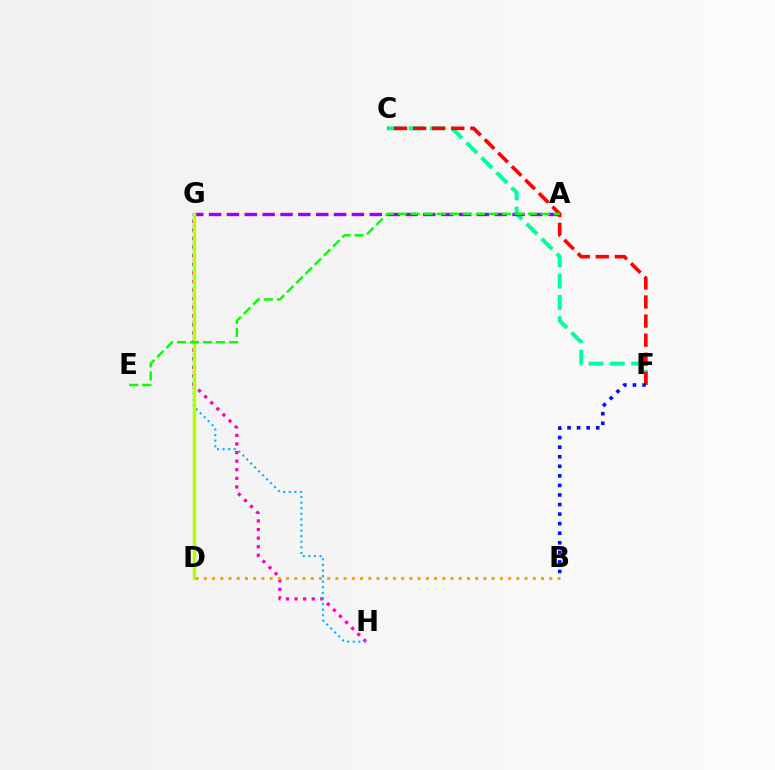{('G', 'H'): [{'color': '#ff00bd', 'line_style': 'dotted', 'thickness': 2.33}, {'color': '#00b5ff', 'line_style': 'dotted', 'thickness': 1.52}], ('C', 'F'): [{'color': '#00ff9d', 'line_style': 'dashed', 'thickness': 2.89}, {'color': '#ff0000', 'line_style': 'dashed', 'thickness': 2.59}], ('A', 'G'): [{'color': '#9b00ff', 'line_style': 'dashed', 'thickness': 2.42}], ('B', 'F'): [{'color': '#0010ff', 'line_style': 'dotted', 'thickness': 2.6}], ('D', 'G'): [{'color': '#b3ff00', 'line_style': 'solid', 'thickness': 2.46}], ('B', 'D'): [{'color': '#ffa500', 'line_style': 'dotted', 'thickness': 2.23}], ('A', 'E'): [{'color': '#08ff00', 'line_style': 'dashed', 'thickness': 1.77}]}